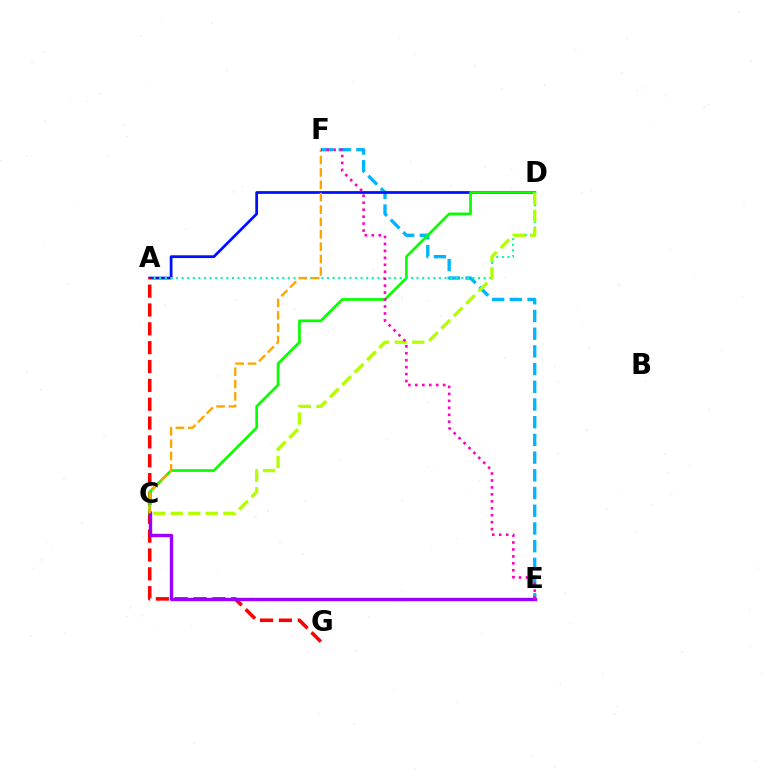{('E', 'F'): [{'color': '#00b5ff', 'line_style': 'dashed', 'thickness': 2.41}, {'color': '#ff00bd', 'line_style': 'dotted', 'thickness': 1.89}], ('A', 'D'): [{'color': '#0010ff', 'line_style': 'solid', 'thickness': 1.99}, {'color': '#00ff9d', 'line_style': 'dotted', 'thickness': 1.52}], ('A', 'G'): [{'color': '#ff0000', 'line_style': 'dashed', 'thickness': 2.56}], ('C', 'D'): [{'color': '#08ff00', 'line_style': 'solid', 'thickness': 1.96}, {'color': '#b3ff00', 'line_style': 'dashed', 'thickness': 2.38}], ('C', 'E'): [{'color': '#9b00ff', 'line_style': 'solid', 'thickness': 2.43}], ('C', 'F'): [{'color': '#ffa500', 'line_style': 'dashed', 'thickness': 1.68}]}